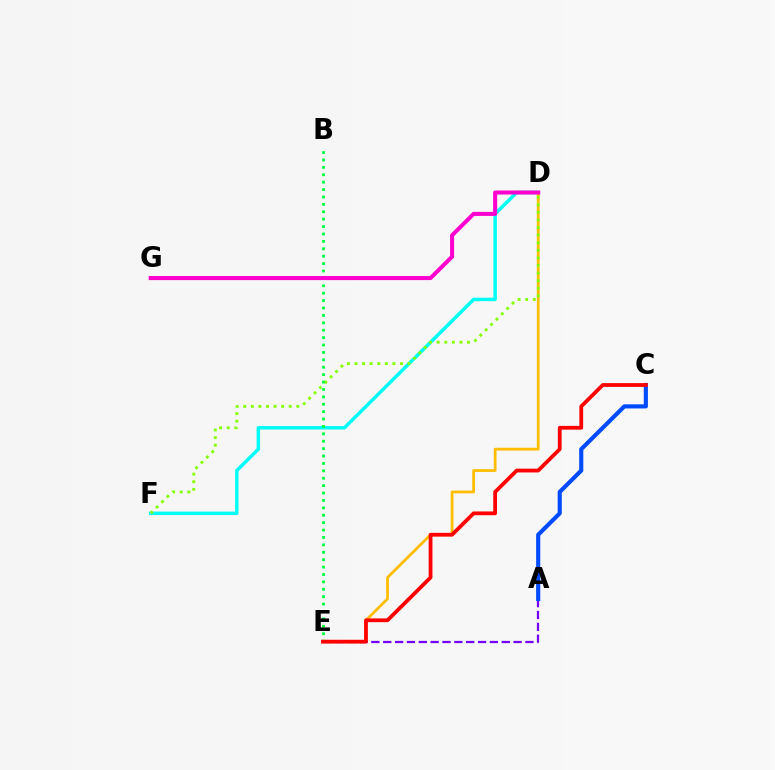{('D', 'F'): [{'color': '#00fff6', 'line_style': 'solid', 'thickness': 2.49}, {'color': '#84ff00', 'line_style': 'dotted', 'thickness': 2.06}], ('D', 'E'): [{'color': '#ffbd00', 'line_style': 'solid', 'thickness': 1.99}], ('A', 'E'): [{'color': '#7200ff', 'line_style': 'dashed', 'thickness': 1.61}], ('A', 'C'): [{'color': '#004bff', 'line_style': 'solid', 'thickness': 2.97}], ('B', 'E'): [{'color': '#00ff39', 'line_style': 'dotted', 'thickness': 2.01}], ('D', 'G'): [{'color': '#ff00cf', 'line_style': 'solid', 'thickness': 2.92}], ('C', 'E'): [{'color': '#ff0000', 'line_style': 'solid', 'thickness': 2.71}]}